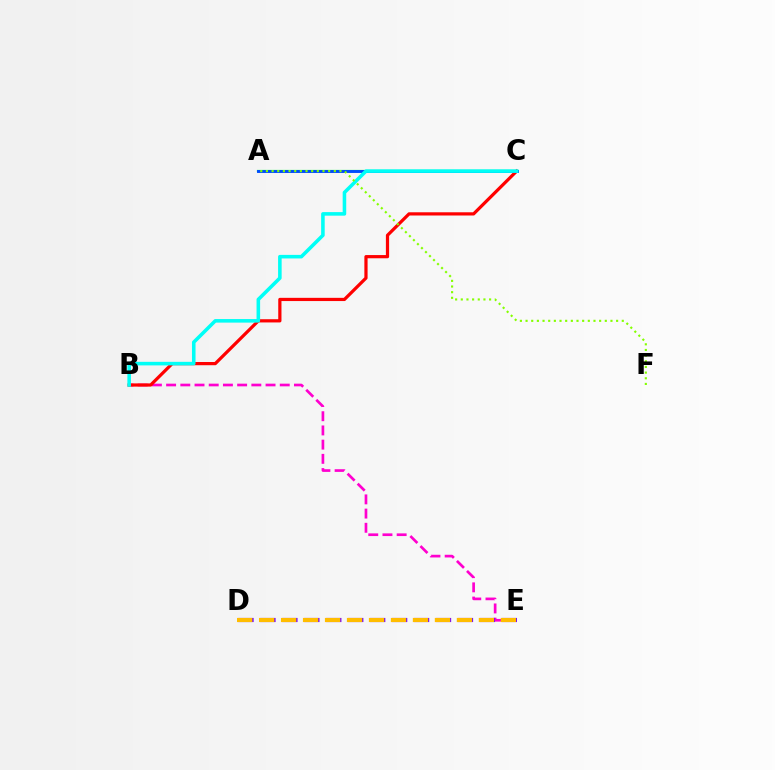{('B', 'E'): [{'color': '#ff00cf', 'line_style': 'dashed', 'thickness': 1.93}], ('B', 'C'): [{'color': '#ff0000', 'line_style': 'solid', 'thickness': 2.32}, {'color': '#00fff6', 'line_style': 'solid', 'thickness': 2.57}], ('A', 'C'): [{'color': '#00ff39', 'line_style': 'solid', 'thickness': 1.59}, {'color': '#004bff', 'line_style': 'solid', 'thickness': 2.09}], ('D', 'E'): [{'color': '#7200ff', 'line_style': 'dashed', 'thickness': 2.98}, {'color': '#ffbd00', 'line_style': 'dashed', 'thickness': 2.99}], ('A', 'F'): [{'color': '#84ff00', 'line_style': 'dotted', 'thickness': 1.54}]}